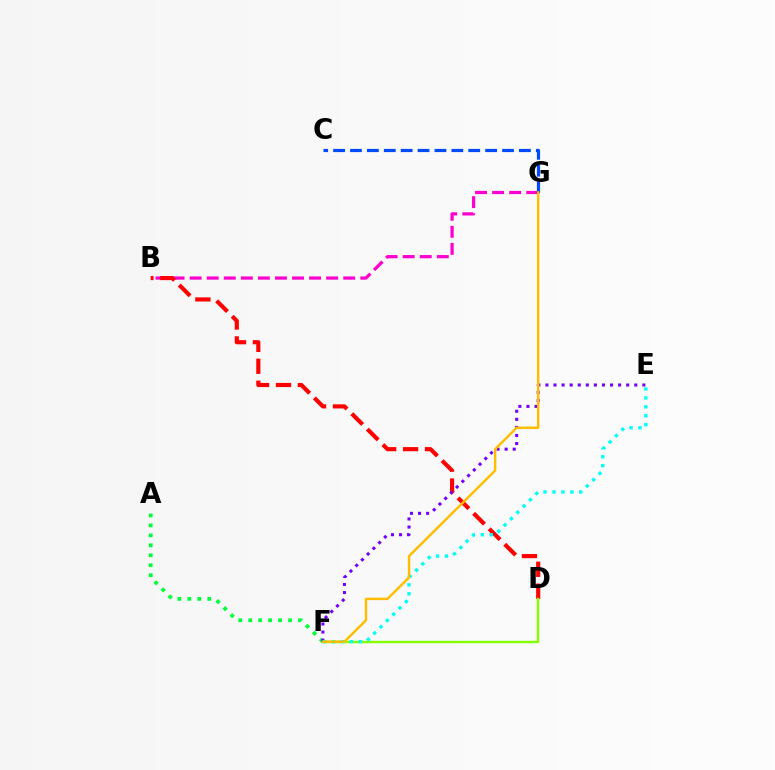{('B', 'G'): [{'color': '#ff00cf', 'line_style': 'dashed', 'thickness': 2.32}], ('C', 'G'): [{'color': '#004bff', 'line_style': 'dashed', 'thickness': 2.3}], ('B', 'D'): [{'color': '#ff0000', 'line_style': 'dashed', 'thickness': 2.98}], ('D', 'F'): [{'color': '#84ff00', 'line_style': 'solid', 'thickness': 1.75}], ('A', 'F'): [{'color': '#00ff39', 'line_style': 'dotted', 'thickness': 2.7}], ('E', 'F'): [{'color': '#7200ff', 'line_style': 'dotted', 'thickness': 2.19}, {'color': '#00fff6', 'line_style': 'dotted', 'thickness': 2.43}], ('F', 'G'): [{'color': '#ffbd00', 'line_style': 'solid', 'thickness': 1.75}]}